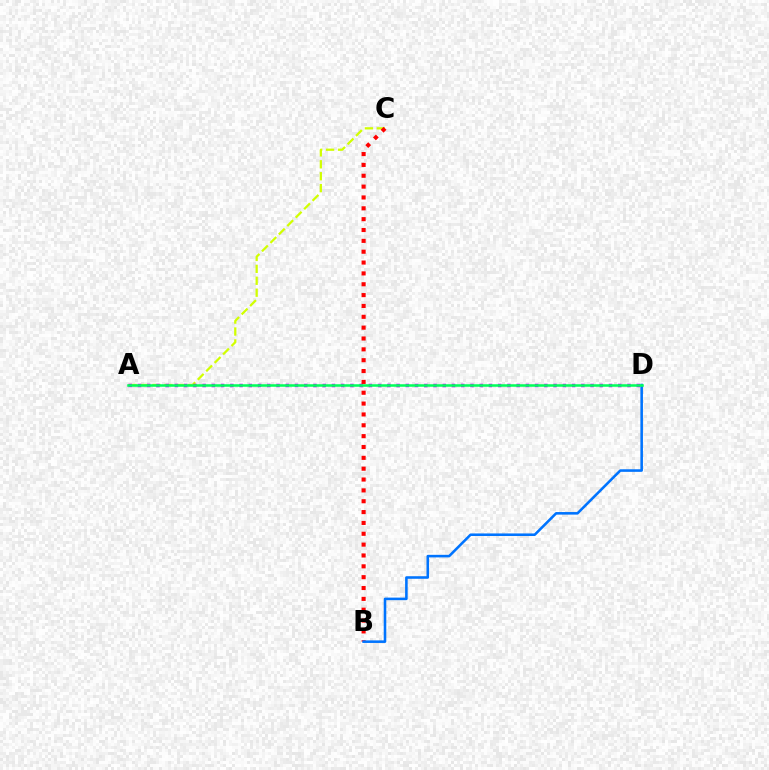{('A', 'C'): [{'color': '#d1ff00', 'line_style': 'dashed', 'thickness': 1.62}], ('A', 'D'): [{'color': '#b900ff', 'line_style': 'dotted', 'thickness': 2.51}, {'color': '#00ff5c', 'line_style': 'solid', 'thickness': 1.82}], ('B', 'C'): [{'color': '#ff0000', 'line_style': 'dotted', 'thickness': 2.95}], ('B', 'D'): [{'color': '#0074ff', 'line_style': 'solid', 'thickness': 1.85}]}